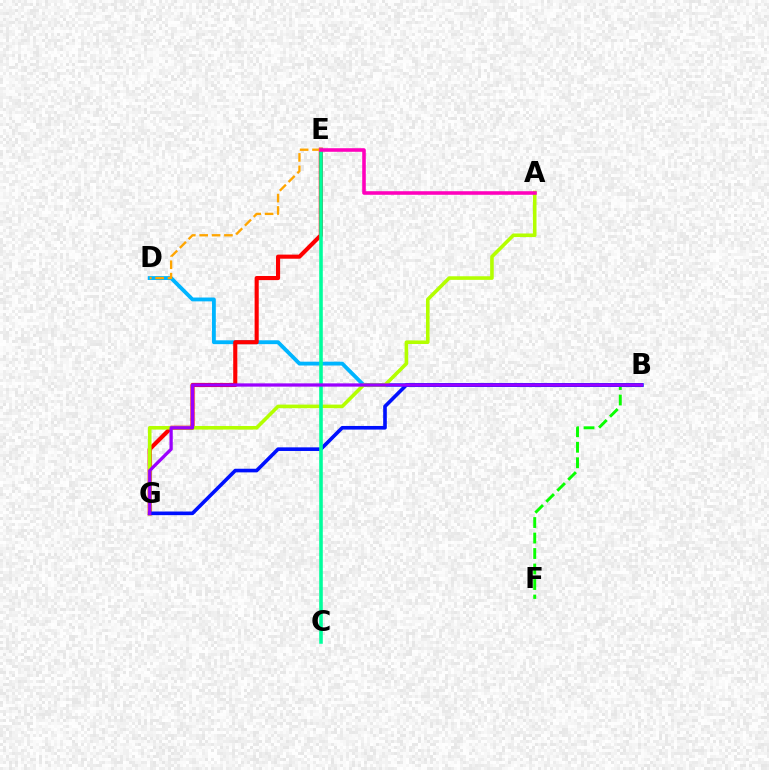{('B', 'D'): [{'color': '#00b5ff', 'line_style': 'solid', 'thickness': 2.76}], ('E', 'G'): [{'color': '#ff0000', 'line_style': 'solid', 'thickness': 2.96}], ('A', 'G'): [{'color': '#b3ff00', 'line_style': 'solid', 'thickness': 2.58}], ('B', 'F'): [{'color': '#08ff00', 'line_style': 'dashed', 'thickness': 2.11}], ('B', 'G'): [{'color': '#0010ff', 'line_style': 'solid', 'thickness': 2.61}, {'color': '#9b00ff', 'line_style': 'solid', 'thickness': 2.36}], ('C', 'E'): [{'color': '#00ff9d', 'line_style': 'solid', 'thickness': 2.58}], ('D', 'E'): [{'color': '#ffa500', 'line_style': 'dashed', 'thickness': 1.68}], ('A', 'E'): [{'color': '#ff00bd', 'line_style': 'solid', 'thickness': 2.57}]}